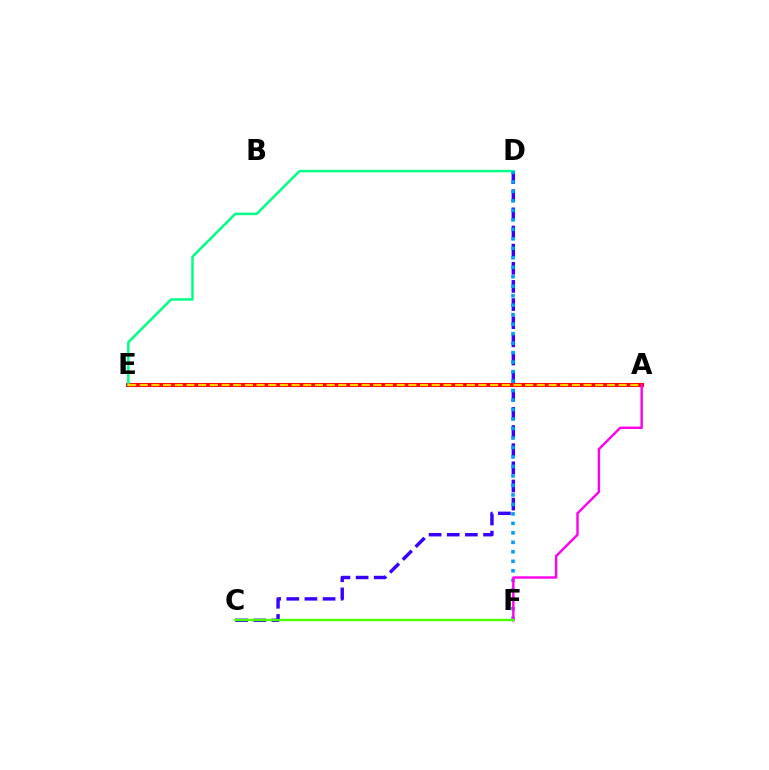{('C', 'D'): [{'color': '#3700ff', 'line_style': 'dashed', 'thickness': 2.46}], ('A', 'E'): [{'color': '#ff0000', 'line_style': 'solid', 'thickness': 2.94}, {'color': '#ffd500', 'line_style': 'dashed', 'thickness': 1.59}], ('D', 'E'): [{'color': '#00ff86', 'line_style': 'solid', 'thickness': 1.79}], ('D', 'F'): [{'color': '#009eff', 'line_style': 'dotted', 'thickness': 2.58}], ('A', 'F'): [{'color': '#ff00ed', 'line_style': 'solid', 'thickness': 1.74}], ('C', 'F'): [{'color': '#4fff00', 'line_style': 'solid', 'thickness': 1.71}]}